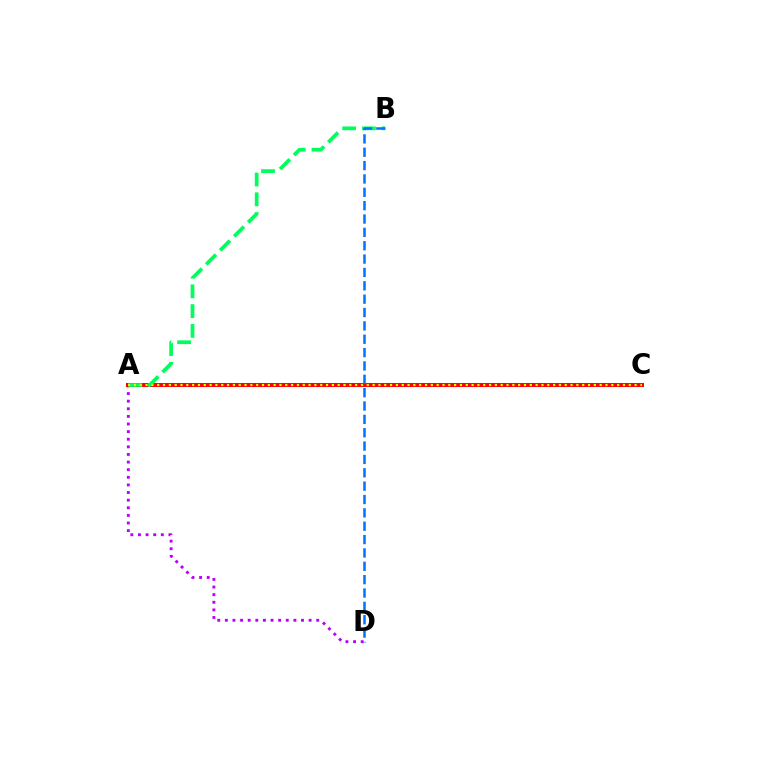{('A', 'D'): [{'color': '#b900ff', 'line_style': 'dotted', 'thickness': 2.07}], ('A', 'C'): [{'color': '#ff0000', 'line_style': 'solid', 'thickness': 2.89}, {'color': '#d1ff00', 'line_style': 'dotted', 'thickness': 1.58}], ('A', 'B'): [{'color': '#00ff5c', 'line_style': 'dashed', 'thickness': 2.69}], ('B', 'D'): [{'color': '#0074ff', 'line_style': 'dashed', 'thickness': 1.81}]}